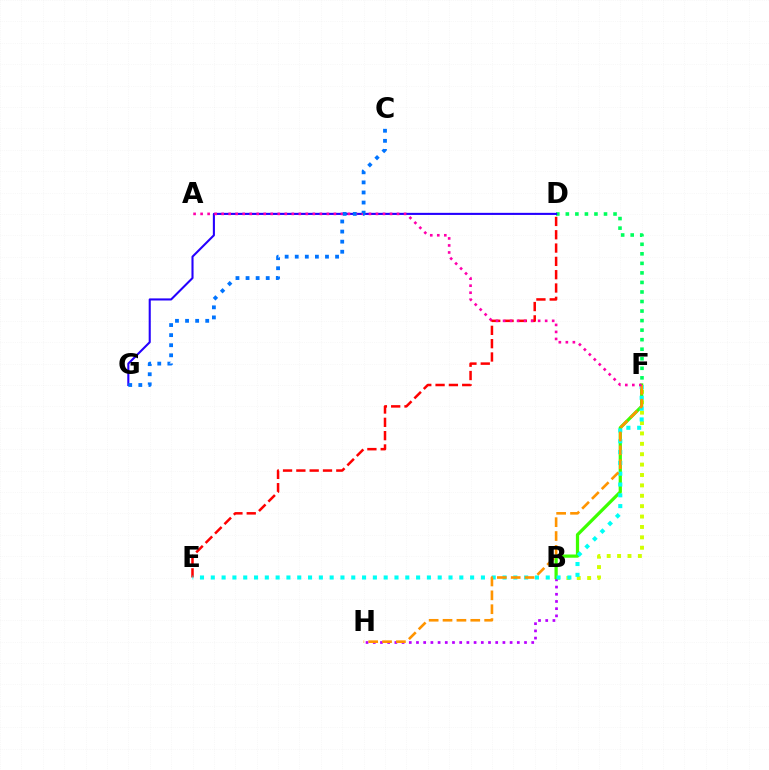{('B', 'F'): [{'color': '#d1ff00', 'line_style': 'dotted', 'thickness': 2.82}, {'color': '#3dff00', 'line_style': 'solid', 'thickness': 2.32}], ('D', 'E'): [{'color': '#ff0000', 'line_style': 'dashed', 'thickness': 1.81}], ('D', 'F'): [{'color': '#00ff5c', 'line_style': 'dotted', 'thickness': 2.59}], ('D', 'G'): [{'color': '#2500ff', 'line_style': 'solid', 'thickness': 1.5}], ('B', 'H'): [{'color': '#b900ff', 'line_style': 'dotted', 'thickness': 1.96}], ('E', 'F'): [{'color': '#00fff6', 'line_style': 'dotted', 'thickness': 2.94}], ('F', 'H'): [{'color': '#ff9400', 'line_style': 'dashed', 'thickness': 1.88}], ('A', 'F'): [{'color': '#ff00ac', 'line_style': 'dotted', 'thickness': 1.91}], ('C', 'G'): [{'color': '#0074ff', 'line_style': 'dotted', 'thickness': 2.74}]}